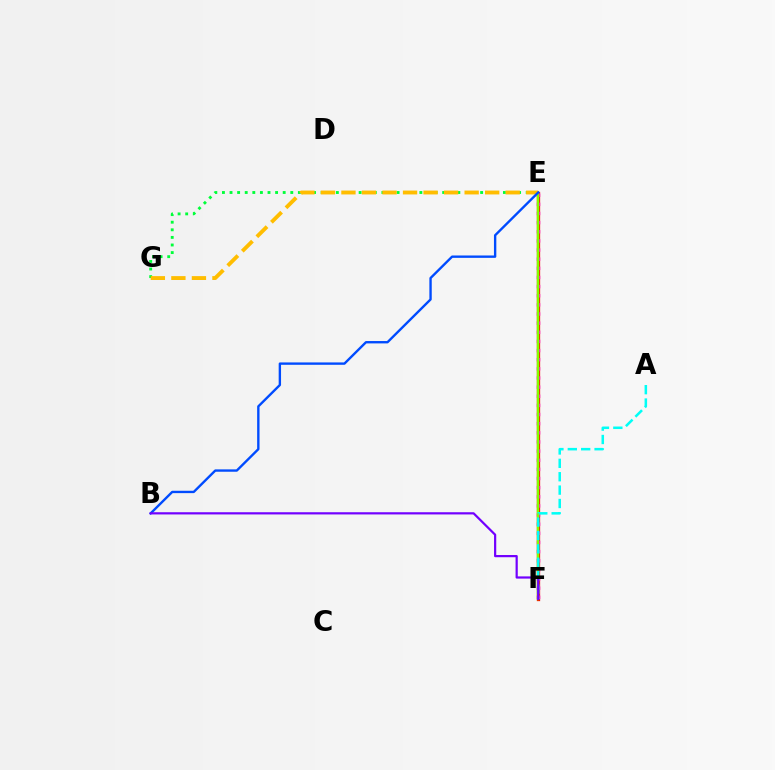{('E', 'F'): [{'color': '#ff0000', 'line_style': 'solid', 'thickness': 2.36}, {'color': '#ff00cf', 'line_style': 'dotted', 'thickness': 2.48}, {'color': '#84ff00', 'line_style': 'solid', 'thickness': 1.78}], ('A', 'F'): [{'color': '#00fff6', 'line_style': 'dashed', 'thickness': 1.82}], ('E', 'G'): [{'color': '#00ff39', 'line_style': 'dotted', 'thickness': 2.06}, {'color': '#ffbd00', 'line_style': 'dashed', 'thickness': 2.79}], ('B', 'E'): [{'color': '#004bff', 'line_style': 'solid', 'thickness': 1.71}], ('B', 'F'): [{'color': '#7200ff', 'line_style': 'solid', 'thickness': 1.59}]}